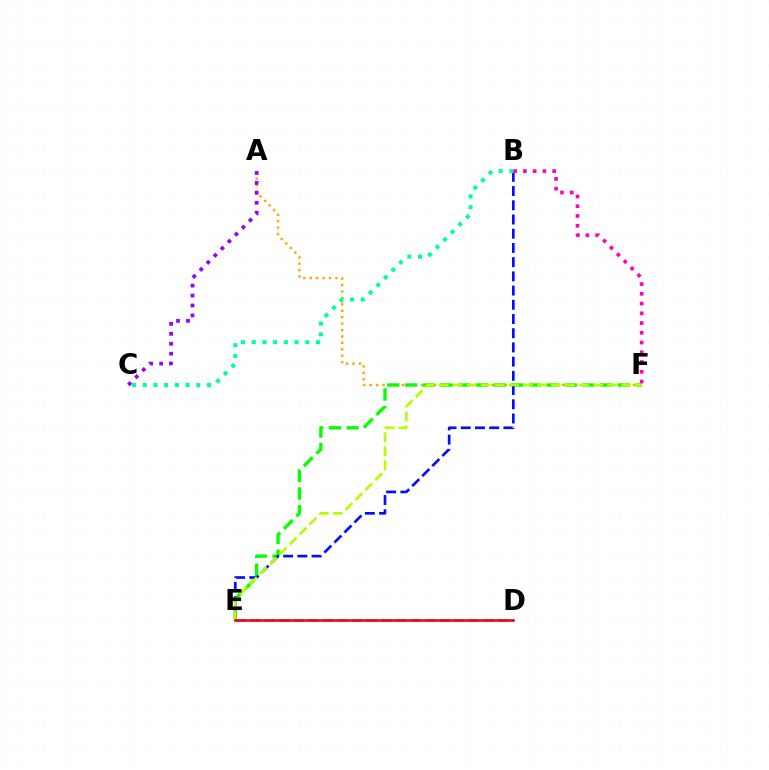{('A', 'F'): [{'color': '#ffa500', 'line_style': 'dotted', 'thickness': 1.74}], ('E', 'F'): [{'color': '#08ff00', 'line_style': 'dashed', 'thickness': 2.41}, {'color': '#b3ff00', 'line_style': 'dashed', 'thickness': 1.91}], ('D', 'E'): [{'color': '#00b5ff', 'line_style': 'dashed', 'thickness': 1.98}, {'color': '#ff0000', 'line_style': 'solid', 'thickness': 1.83}], ('A', 'C'): [{'color': '#9b00ff', 'line_style': 'dotted', 'thickness': 2.7}], ('B', 'E'): [{'color': '#0010ff', 'line_style': 'dashed', 'thickness': 1.93}], ('B', 'C'): [{'color': '#00ff9d', 'line_style': 'dotted', 'thickness': 2.91}], ('B', 'F'): [{'color': '#ff00bd', 'line_style': 'dotted', 'thickness': 2.65}]}